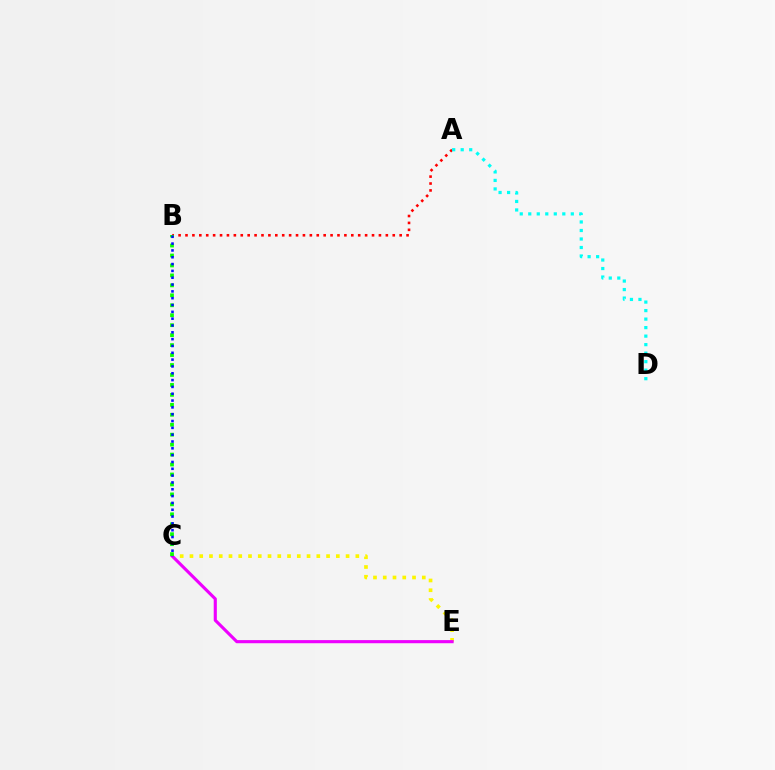{('C', 'E'): [{'color': '#fcf500', 'line_style': 'dotted', 'thickness': 2.65}, {'color': '#ee00ff', 'line_style': 'solid', 'thickness': 2.25}], ('A', 'B'): [{'color': '#ff0000', 'line_style': 'dotted', 'thickness': 1.88}], ('A', 'D'): [{'color': '#00fff6', 'line_style': 'dotted', 'thickness': 2.31}], ('B', 'C'): [{'color': '#08ff00', 'line_style': 'dotted', 'thickness': 2.7}, {'color': '#0010ff', 'line_style': 'dotted', 'thickness': 1.85}]}